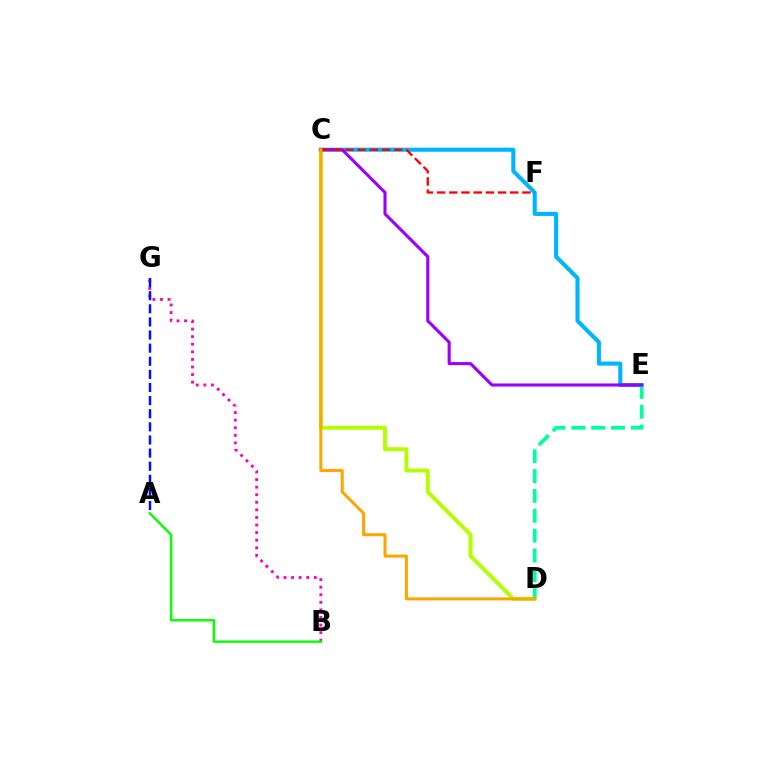{('C', 'D'): [{'color': '#b3ff00', 'line_style': 'solid', 'thickness': 2.84}, {'color': '#ffa500', 'line_style': 'solid', 'thickness': 2.17}], ('B', 'G'): [{'color': '#ff00bd', 'line_style': 'dotted', 'thickness': 2.06}], ('C', 'E'): [{'color': '#00b5ff', 'line_style': 'solid', 'thickness': 2.95}, {'color': '#9b00ff', 'line_style': 'solid', 'thickness': 2.22}], ('D', 'E'): [{'color': '#00ff9d', 'line_style': 'dashed', 'thickness': 2.7}], ('A', 'B'): [{'color': '#08ff00', 'line_style': 'solid', 'thickness': 1.74}], ('C', 'F'): [{'color': '#ff0000', 'line_style': 'dashed', 'thickness': 1.66}], ('A', 'G'): [{'color': '#0010ff', 'line_style': 'dashed', 'thickness': 1.78}]}